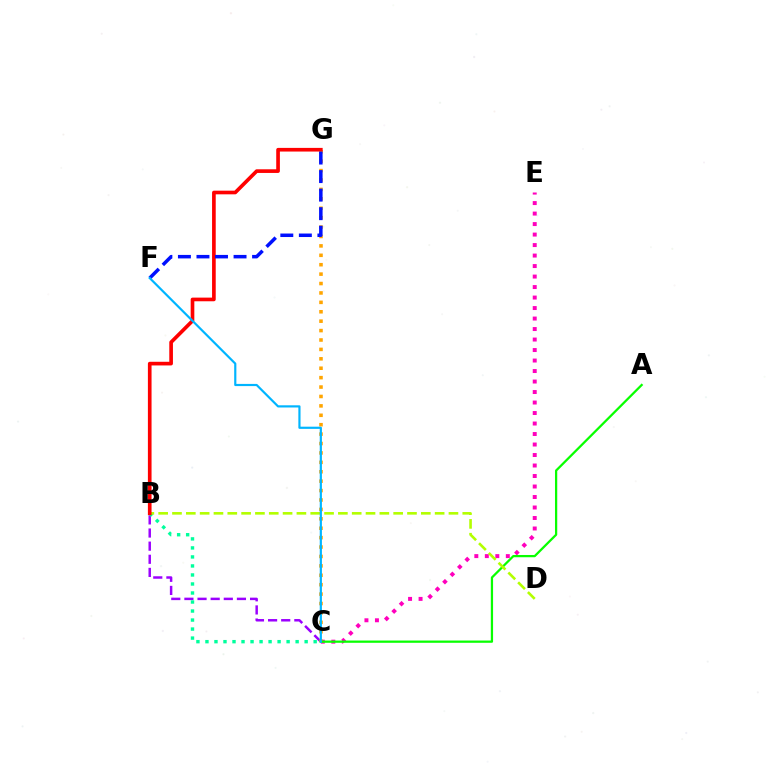{('C', 'E'): [{'color': '#ff00bd', 'line_style': 'dotted', 'thickness': 2.85}], ('B', 'C'): [{'color': '#9b00ff', 'line_style': 'dashed', 'thickness': 1.78}, {'color': '#00ff9d', 'line_style': 'dotted', 'thickness': 2.45}], ('C', 'G'): [{'color': '#ffa500', 'line_style': 'dotted', 'thickness': 2.56}], ('A', 'C'): [{'color': '#08ff00', 'line_style': 'solid', 'thickness': 1.62}], ('B', 'D'): [{'color': '#b3ff00', 'line_style': 'dashed', 'thickness': 1.88}], ('B', 'G'): [{'color': '#ff0000', 'line_style': 'solid', 'thickness': 2.63}], ('F', 'G'): [{'color': '#0010ff', 'line_style': 'dashed', 'thickness': 2.52}], ('C', 'F'): [{'color': '#00b5ff', 'line_style': 'solid', 'thickness': 1.57}]}